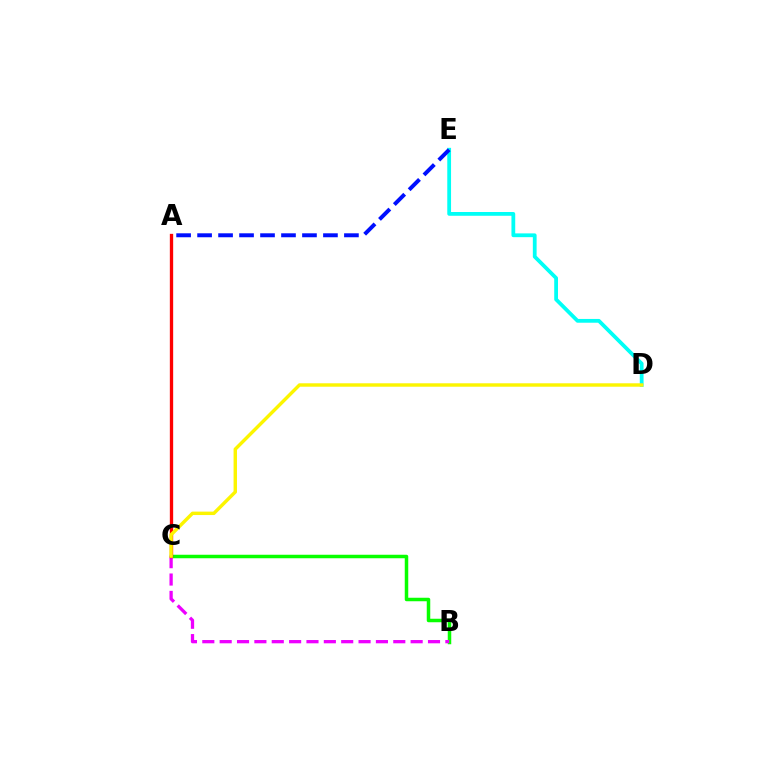{('B', 'C'): [{'color': '#08ff00', 'line_style': 'solid', 'thickness': 2.52}, {'color': '#ee00ff', 'line_style': 'dashed', 'thickness': 2.36}], ('D', 'E'): [{'color': '#00fff6', 'line_style': 'solid', 'thickness': 2.72}], ('A', 'C'): [{'color': '#ff0000', 'line_style': 'solid', 'thickness': 2.39}], ('C', 'D'): [{'color': '#fcf500', 'line_style': 'solid', 'thickness': 2.46}], ('A', 'E'): [{'color': '#0010ff', 'line_style': 'dashed', 'thickness': 2.85}]}